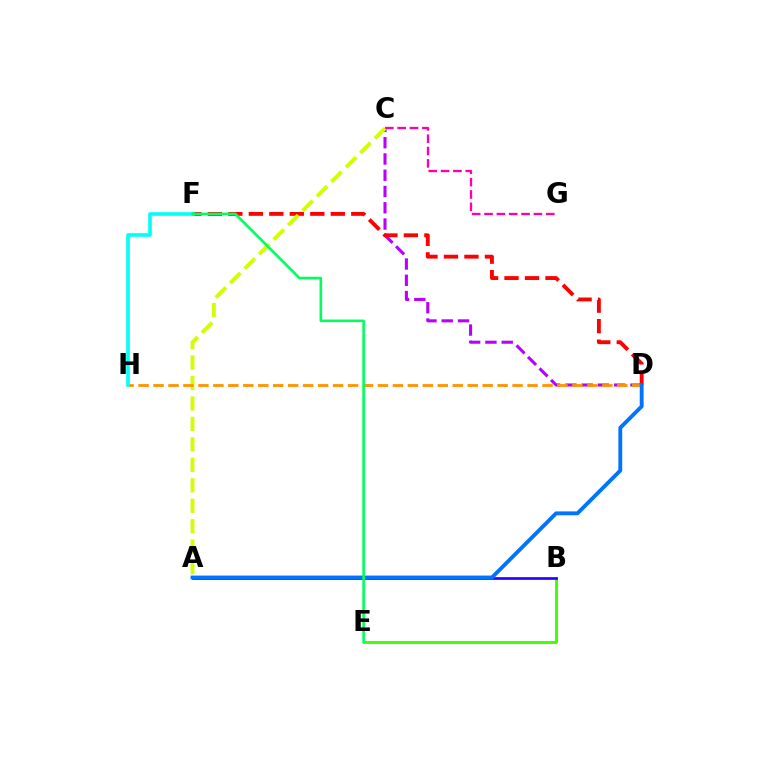{('C', 'D'): [{'color': '#b900ff', 'line_style': 'dashed', 'thickness': 2.21}], ('C', 'G'): [{'color': '#ff00ac', 'line_style': 'dashed', 'thickness': 1.68}], ('D', 'F'): [{'color': '#ff0000', 'line_style': 'dashed', 'thickness': 2.78}], ('A', 'C'): [{'color': '#d1ff00', 'line_style': 'dashed', 'thickness': 2.78}], ('D', 'H'): [{'color': '#ff9400', 'line_style': 'dashed', 'thickness': 2.03}], ('B', 'E'): [{'color': '#3dff00', 'line_style': 'solid', 'thickness': 2.06}], ('F', 'H'): [{'color': '#00fff6', 'line_style': 'solid', 'thickness': 2.6}], ('A', 'B'): [{'color': '#2500ff', 'line_style': 'solid', 'thickness': 1.92}], ('A', 'D'): [{'color': '#0074ff', 'line_style': 'solid', 'thickness': 2.78}], ('E', 'F'): [{'color': '#00ff5c', 'line_style': 'solid', 'thickness': 1.88}]}